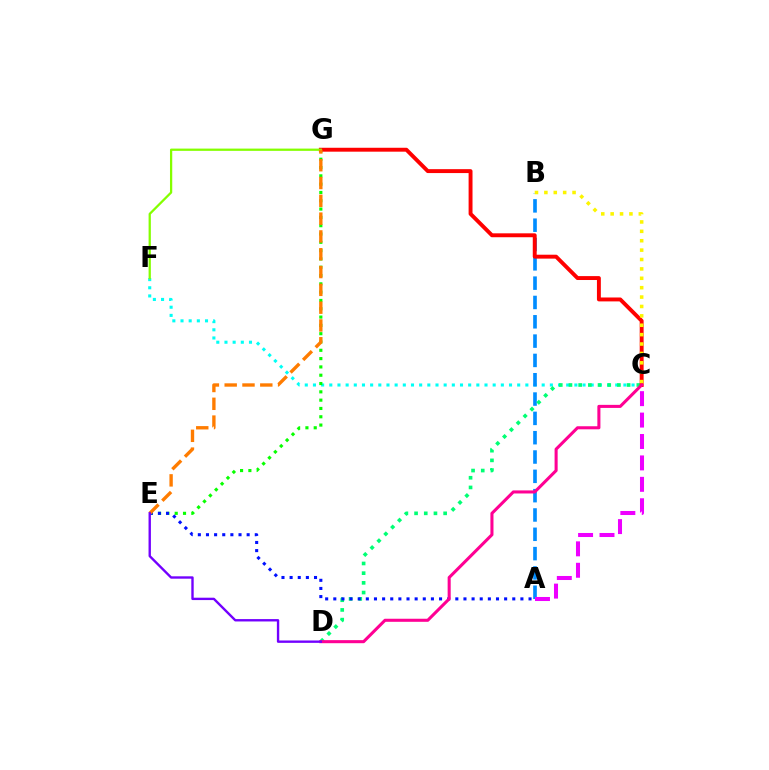{('C', 'F'): [{'color': '#00fff6', 'line_style': 'dotted', 'thickness': 2.22}], ('A', 'B'): [{'color': '#008cff', 'line_style': 'dashed', 'thickness': 2.62}], ('E', 'G'): [{'color': '#08ff00', 'line_style': 'dotted', 'thickness': 2.26}, {'color': '#ff7c00', 'line_style': 'dashed', 'thickness': 2.42}], ('C', 'D'): [{'color': '#00ff74', 'line_style': 'dotted', 'thickness': 2.63}, {'color': '#ff0094', 'line_style': 'solid', 'thickness': 2.2}], ('C', 'G'): [{'color': '#ff0000', 'line_style': 'solid', 'thickness': 2.81}], ('A', 'E'): [{'color': '#0010ff', 'line_style': 'dotted', 'thickness': 2.21}], ('B', 'C'): [{'color': '#fcf500', 'line_style': 'dotted', 'thickness': 2.55}], ('F', 'G'): [{'color': '#84ff00', 'line_style': 'solid', 'thickness': 1.63}], ('A', 'C'): [{'color': '#ee00ff', 'line_style': 'dashed', 'thickness': 2.91}], ('D', 'E'): [{'color': '#7200ff', 'line_style': 'solid', 'thickness': 1.71}]}